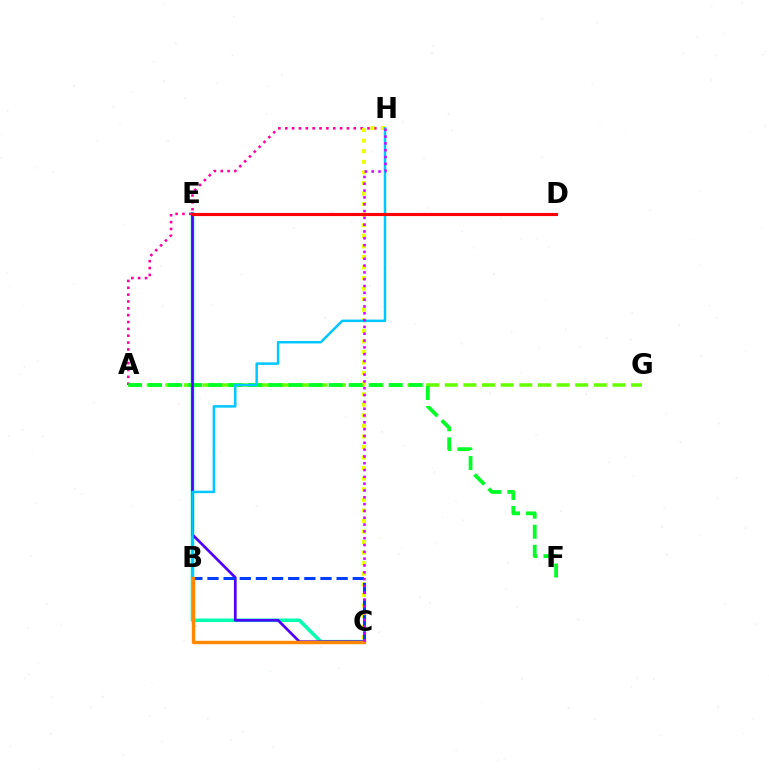{('A', 'G'): [{'color': '#66ff00', 'line_style': 'dashed', 'thickness': 2.53}], ('C', 'E'): [{'color': '#00ffaf', 'line_style': 'solid', 'thickness': 2.55}, {'color': '#4f00ff', 'line_style': 'solid', 'thickness': 1.94}], ('A', 'H'): [{'color': '#ff00a0', 'line_style': 'dotted', 'thickness': 1.86}], ('C', 'H'): [{'color': '#eeff00', 'line_style': 'dotted', 'thickness': 2.87}, {'color': '#d600ff', 'line_style': 'dotted', 'thickness': 1.85}], ('A', 'F'): [{'color': '#00ff27', 'line_style': 'dashed', 'thickness': 2.72}], ('B', 'C'): [{'color': '#003fff', 'line_style': 'dashed', 'thickness': 2.19}, {'color': '#ff8800', 'line_style': 'solid', 'thickness': 2.46}], ('B', 'H'): [{'color': '#00c7ff', 'line_style': 'solid', 'thickness': 1.8}], ('D', 'E'): [{'color': '#ff0000', 'line_style': 'solid', 'thickness': 2.26}]}